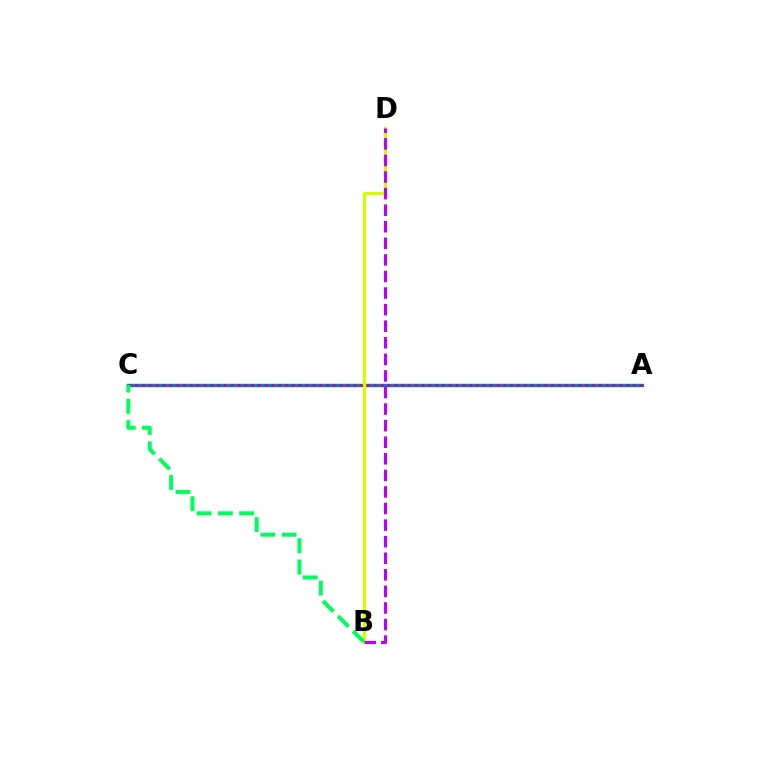{('A', 'C'): [{'color': '#0074ff', 'line_style': 'solid', 'thickness': 2.44}, {'color': '#ff0000', 'line_style': 'dotted', 'thickness': 1.85}], ('B', 'D'): [{'color': '#d1ff00', 'line_style': 'solid', 'thickness': 2.34}, {'color': '#b900ff', 'line_style': 'dashed', 'thickness': 2.25}], ('B', 'C'): [{'color': '#00ff5c', 'line_style': 'dashed', 'thickness': 2.89}]}